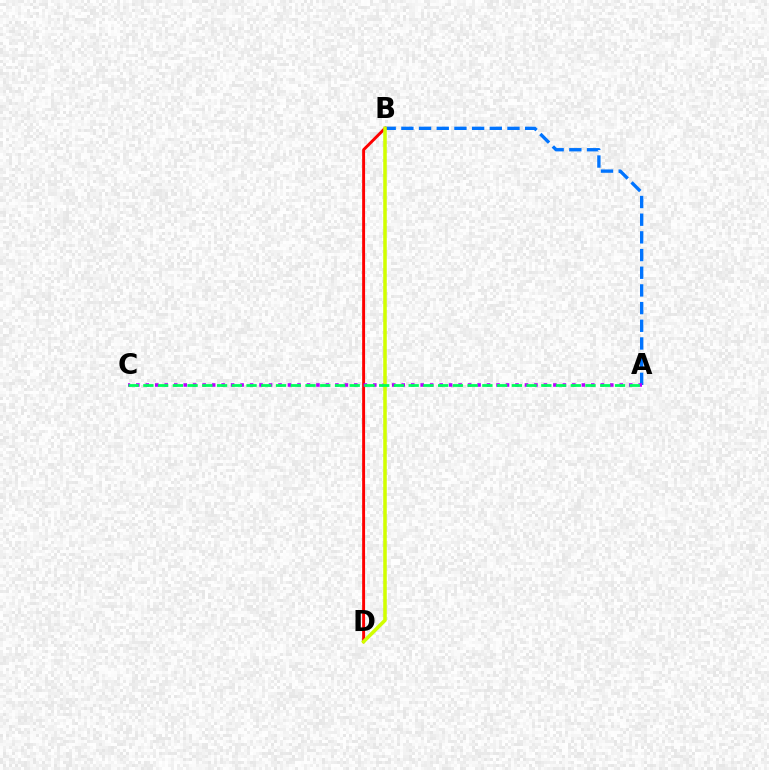{('A', 'B'): [{'color': '#0074ff', 'line_style': 'dashed', 'thickness': 2.4}], ('B', 'D'): [{'color': '#ff0000', 'line_style': 'solid', 'thickness': 2.11}, {'color': '#d1ff00', 'line_style': 'solid', 'thickness': 2.55}], ('A', 'C'): [{'color': '#b900ff', 'line_style': 'dotted', 'thickness': 2.58}, {'color': '#00ff5c', 'line_style': 'dashed', 'thickness': 2.0}]}